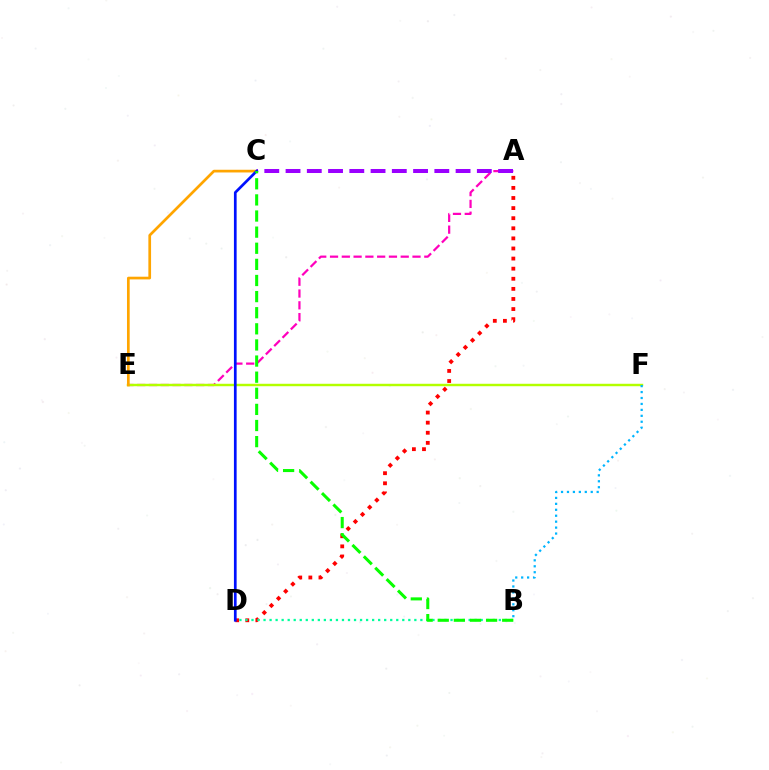{('A', 'E'): [{'color': '#ff00bd', 'line_style': 'dashed', 'thickness': 1.6}], ('E', 'F'): [{'color': '#b3ff00', 'line_style': 'solid', 'thickness': 1.76}], ('A', 'D'): [{'color': '#ff0000', 'line_style': 'dotted', 'thickness': 2.74}], ('C', 'E'): [{'color': '#ffa500', 'line_style': 'solid', 'thickness': 1.94}], ('A', 'C'): [{'color': '#9b00ff', 'line_style': 'dashed', 'thickness': 2.89}], ('B', 'D'): [{'color': '#00ff9d', 'line_style': 'dotted', 'thickness': 1.64}], ('B', 'F'): [{'color': '#00b5ff', 'line_style': 'dotted', 'thickness': 1.61}], ('C', 'D'): [{'color': '#0010ff', 'line_style': 'solid', 'thickness': 1.94}], ('B', 'C'): [{'color': '#08ff00', 'line_style': 'dashed', 'thickness': 2.19}]}